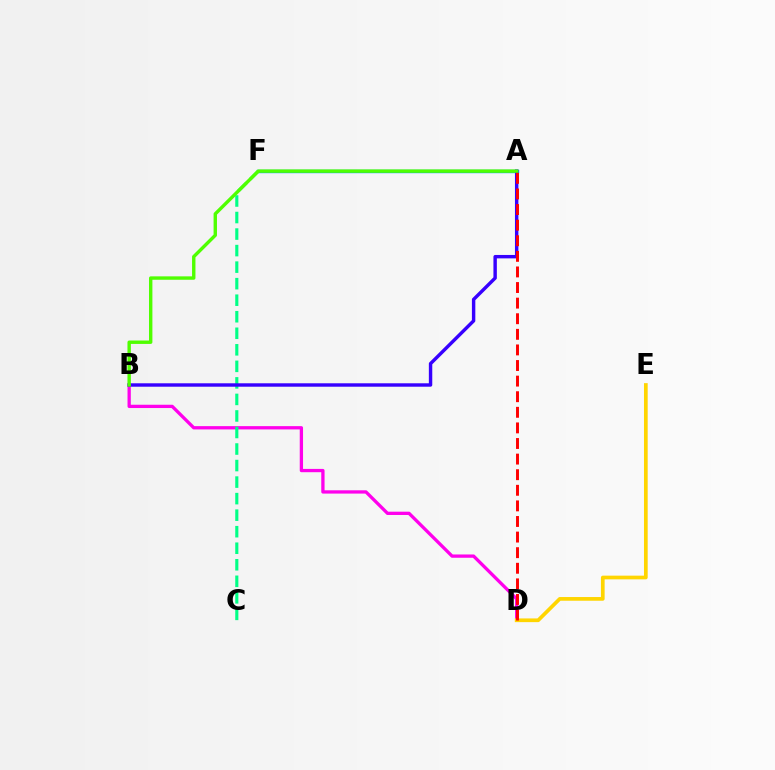{('A', 'F'): [{'color': '#009eff', 'line_style': 'solid', 'thickness': 2.44}], ('B', 'D'): [{'color': '#ff00ed', 'line_style': 'solid', 'thickness': 2.37}], ('C', 'F'): [{'color': '#00ff86', 'line_style': 'dashed', 'thickness': 2.25}], ('A', 'B'): [{'color': '#3700ff', 'line_style': 'solid', 'thickness': 2.46}, {'color': '#4fff00', 'line_style': 'solid', 'thickness': 2.45}], ('D', 'E'): [{'color': '#ffd500', 'line_style': 'solid', 'thickness': 2.67}], ('A', 'D'): [{'color': '#ff0000', 'line_style': 'dashed', 'thickness': 2.12}]}